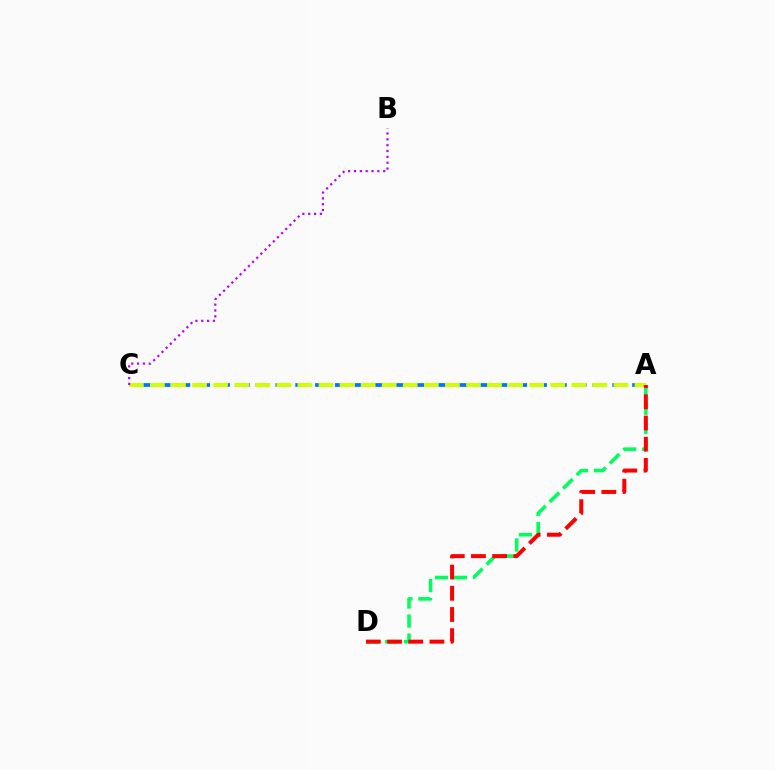{('A', 'D'): [{'color': '#00ff5c', 'line_style': 'dashed', 'thickness': 2.58}, {'color': '#ff0000', 'line_style': 'dashed', 'thickness': 2.88}], ('A', 'C'): [{'color': '#0074ff', 'line_style': 'dashed', 'thickness': 2.69}, {'color': '#d1ff00', 'line_style': 'dashed', 'thickness': 2.86}], ('B', 'C'): [{'color': '#b900ff', 'line_style': 'dotted', 'thickness': 1.59}]}